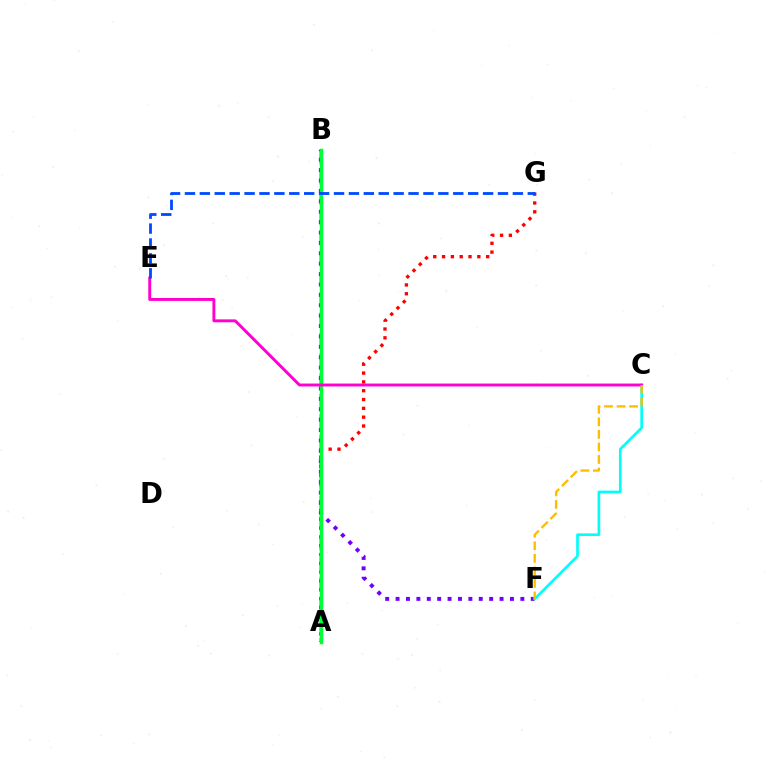{('A', 'B'): [{'color': '#84ff00', 'line_style': 'dashed', 'thickness': 2.76}, {'color': '#00ff39', 'line_style': 'solid', 'thickness': 2.52}], ('B', 'F'): [{'color': '#7200ff', 'line_style': 'dotted', 'thickness': 2.83}], ('A', 'G'): [{'color': '#ff0000', 'line_style': 'dotted', 'thickness': 2.4}], ('C', 'F'): [{'color': '#00fff6', 'line_style': 'solid', 'thickness': 1.92}, {'color': '#ffbd00', 'line_style': 'dashed', 'thickness': 1.7}], ('C', 'E'): [{'color': '#ff00cf', 'line_style': 'solid', 'thickness': 2.1}], ('E', 'G'): [{'color': '#004bff', 'line_style': 'dashed', 'thickness': 2.03}]}